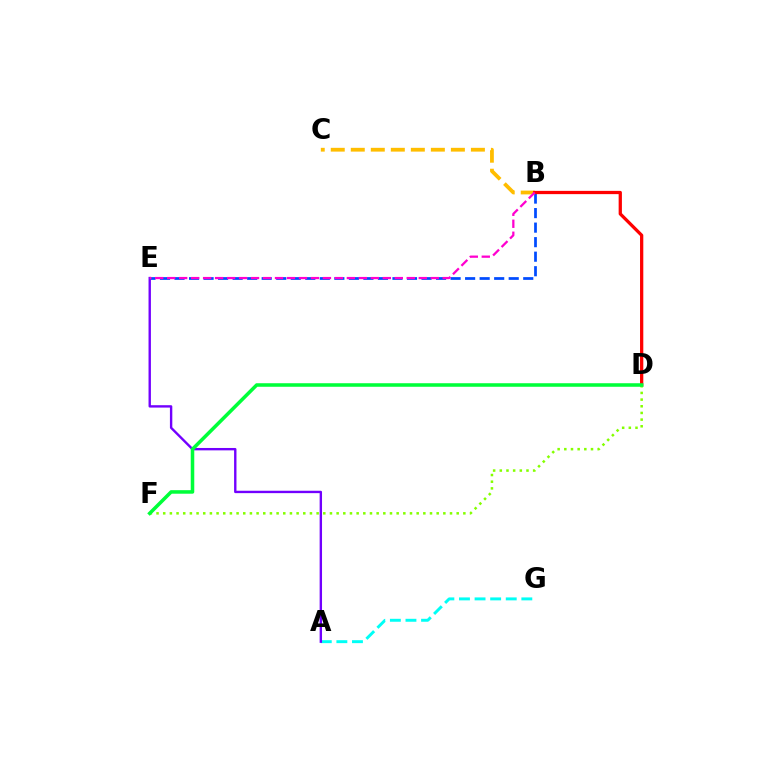{('B', 'E'): [{'color': '#004bff', 'line_style': 'dashed', 'thickness': 1.97}, {'color': '#ff00cf', 'line_style': 'dashed', 'thickness': 1.63}], ('A', 'G'): [{'color': '#00fff6', 'line_style': 'dashed', 'thickness': 2.12}], ('B', 'C'): [{'color': '#ffbd00', 'line_style': 'dashed', 'thickness': 2.72}], ('B', 'D'): [{'color': '#ff0000', 'line_style': 'solid', 'thickness': 2.35}], ('A', 'E'): [{'color': '#7200ff', 'line_style': 'solid', 'thickness': 1.72}], ('D', 'F'): [{'color': '#84ff00', 'line_style': 'dotted', 'thickness': 1.81}, {'color': '#00ff39', 'line_style': 'solid', 'thickness': 2.55}]}